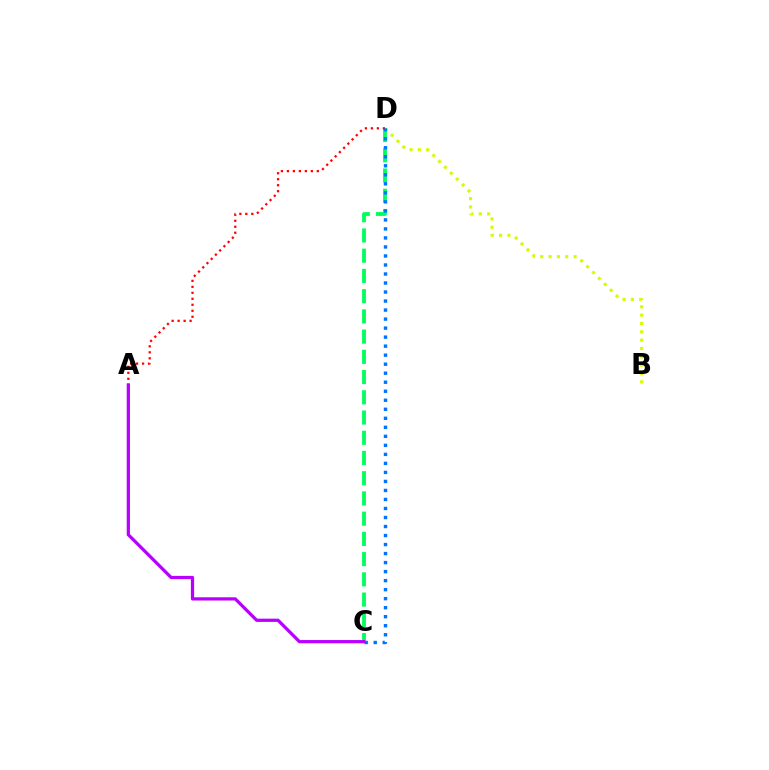{('B', 'D'): [{'color': '#d1ff00', 'line_style': 'dotted', 'thickness': 2.26}], ('C', 'D'): [{'color': '#00ff5c', 'line_style': 'dashed', 'thickness': 2.75}, {'color': '#0074ff', 'line_style': 'dotted', 'thickness': 2.45}], ('A', 'D'): [{'color': '#ff0000', 'line_style': 'dotted', 'thickness': 1.63}], ('A', 'C'): [{'color': '#b900ff', 'line_style': 'solid', 'thickness': 2.34}]}